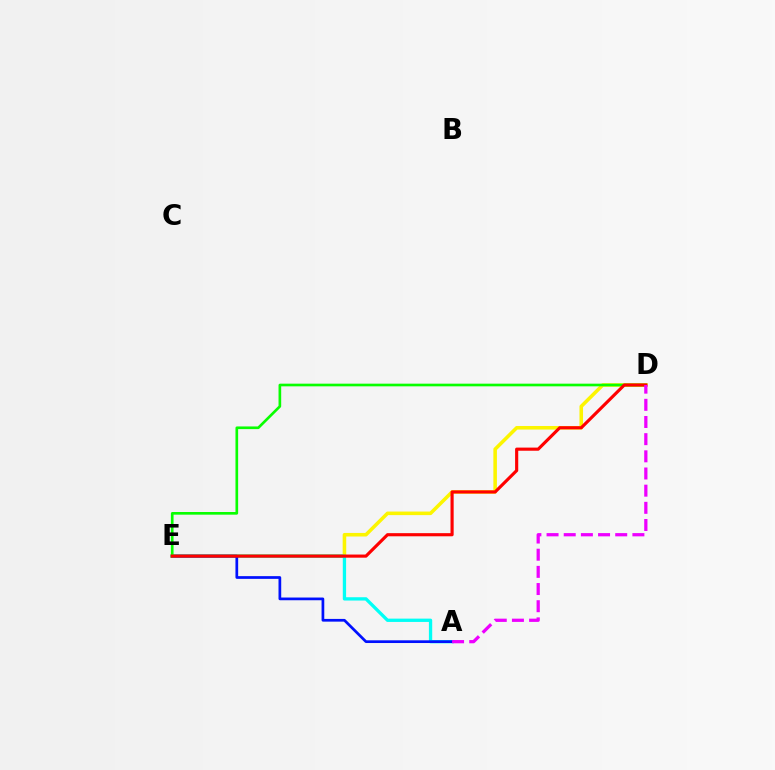{('D', 'E'): [{'color': '#fcf500', 'line_style': 'solid', 'thickness': 2.56}, {'color': '#08ff00', 'line_style': 'solid', 'thickness': 1.92}, {'color': '#ff0000', 'line_style': 'solid', 'thickness': 2.26}], ('A', 'E'): [{'color': '#00fff6', 'line_style': 'solid', 'thickness': 2.38}, {'color': '#0010ff', 'line_style': 'solid', 'thickness': 1.96}], ('A', 'D'): [{'color': '#ee00ff', 'line_style': 'dashed', 'thickness': 2.33}]}